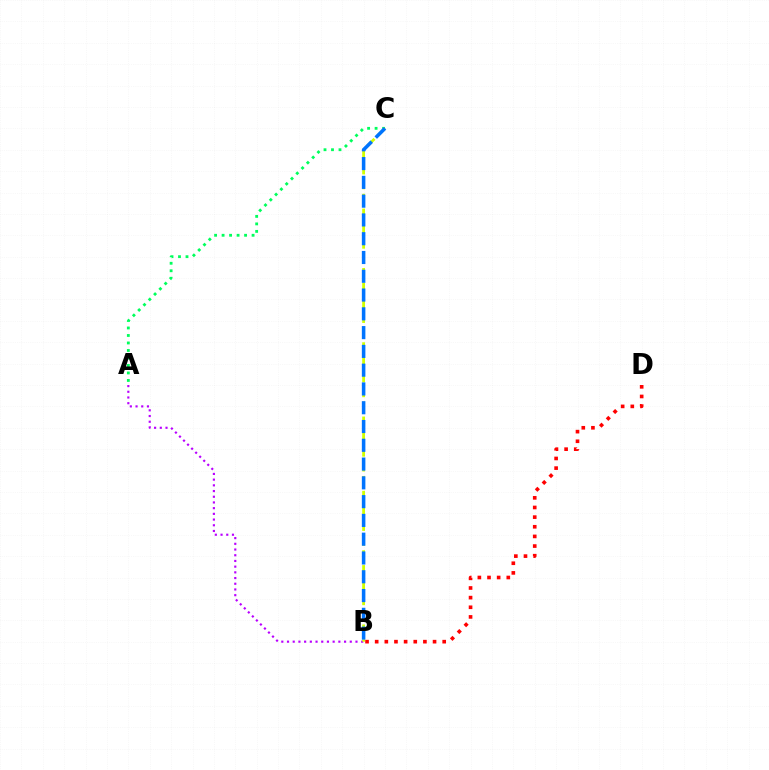{('B', 'D'): [{'color': '#ff0000', 'line_style': 'dotted', 'thickness': 2.62}], ('A', 'C'): [{'color': '#00ff5c', 'line_style': 'dotted', 'thickness': 2.04}], ('A', 'B'): [{'color': '#b900ff', 'line_style': 'dotted', 'thickness': 1.55}], ('B', 'C'): [{'color': '#d1ff00', 'line_style': 'dashed', 'thickness': 2.02}, {'color': '#0074ff', 'line_style': 'dashed', 'thickness': 2.55}]}